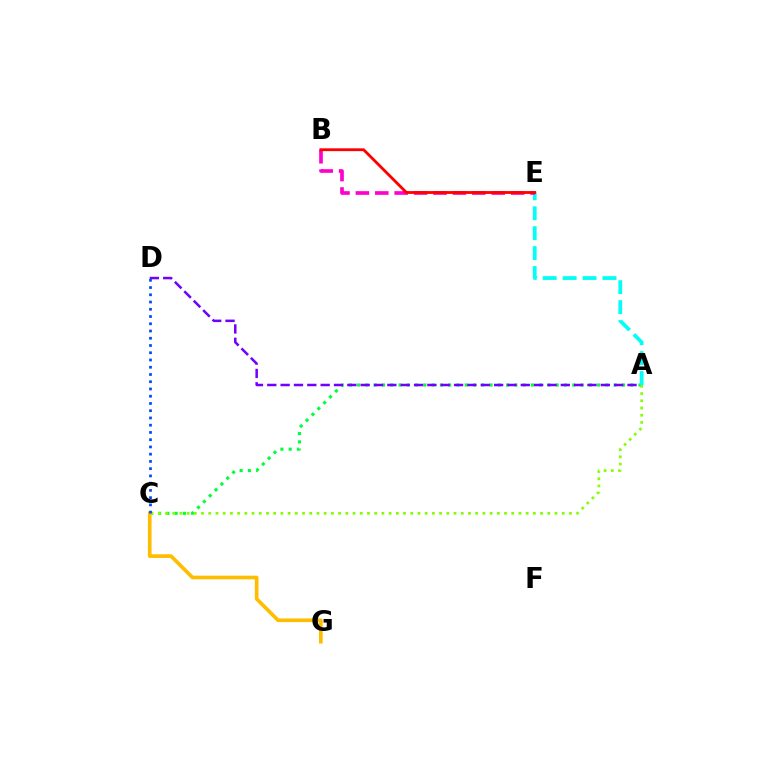{('A', 'C'): [{'color': '#00ff39', 'line_style': 'dotted', 'thickness': 2.25}, {'color': '#84ff00', 'line_style': 'dotted', 'thickness': 1.96}], ('A', 'D'): [{'color': '#7200ff', 'line_style': 'dashed', 'thickness': 1.81}], ('A', 'E'): [{'color': '#00fff6', 'line_style': 'dashed', 'thickness': 2.71}], ('C', 'G'): [{'color': '#ffbd00', 'line_style': 'solid', 'thickness': 2.64}], ('B', 'E'): [{'color': '#ff00cf', 'line_style': 'dashed', 'thickness': 2.64}, {'color': '#ff0000', 'line_style': 'solid', 'thickness': 2.03}], ('C', 'D'): [{'color': '#004bff', 'line_style': 'dotted', 'thickness': 1.97}]}